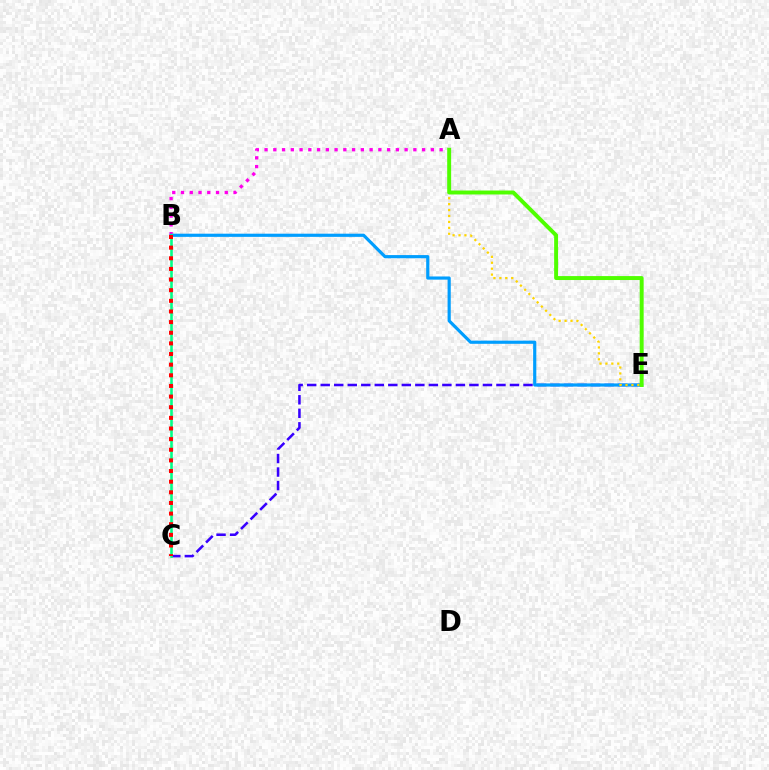{('A', 'B'): [{'color': '#ff00ed', 'line_style': 'dotted', 'thickness': 2.38}], ('C', 'E'): [{'color': '#3700ff', 'line_style': 'dashed', 'thickness': 1.84}], ('B', 'E'): [{'color': '#009eff', 'line_style': 'solid', 'thickness': 2.28}], ('A', 'E'): [{'color': '#ffd500', 'line_style': 'dotted', 'thickness': 1.61}, {'color': '#4fff00', 'line_style': 'solid', 'thickness': 2.84}], ('B', 'C'): [{'color': '#00ff86', 'line_style': 'solid', 'thickness': 1.87}, {'color': '#ff0000', 'line_style': 'dotted', 'thickness': 2.89}]}